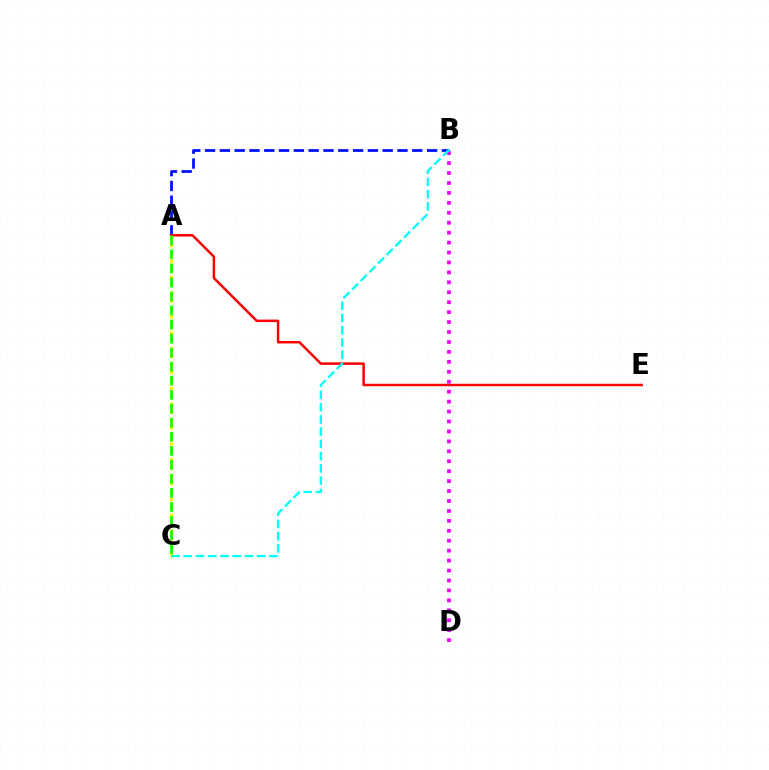{('B', 'D'): [{'color': '#ee00ff', 'line_style': 'dotted', 'thickness': 2.7}], ('A', 'B'): [{'color': '#0010ff', 'line_style': 'dashed', 'thickness': 2.01}], ('A', 'E'): [{'color': '#ff0000', 'line_style': 'solid', 'thickness': 1.78}], ('A', 'C'): [{'color': '#fcf500', 'line_style': 'dotted', 'thickness': 2.16}, {'color': '#08ff00', 'line_style': 'dashed', 'thickness': 1.91}], ('B', 'C'): [{'color': '#00fff6', 'line_style': 'dashed', 'thickness': 1.66}]}